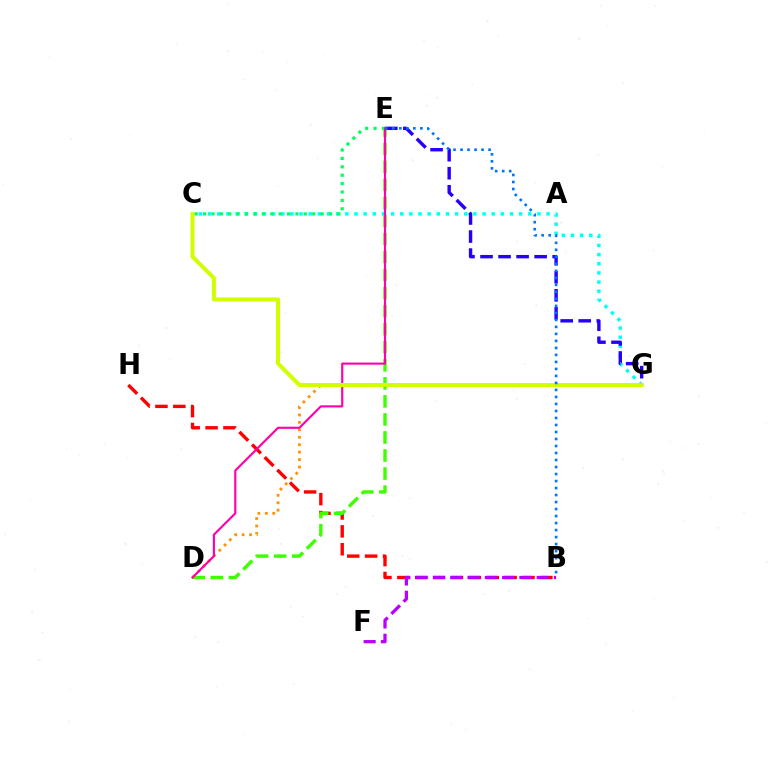{('C', 'G'): [{'color': '#00fff6', 'line_style': 'dotted', 'thickness': 2.49}, {'color': '#d1ff00', 'line_style': 'solid', 'thickness': 2.89}], ('B', 'H'): [{'color': '#ff0000', 'line_style': 'dashed', 'thickness': 2.43}], ('C', 'E'): [{'color': '#00ff5c', 'line_style': 'dotted', 'thickness': 2.28}], ('D', 'E'): [{'color': '#3dff00', 'line_style': 'dashed', 'thickness': 2.45}, {'color': '#ff00ac', 'line_style': 'solid', 'thickness': 1.54}], ('E', 'G'): [{'color': '#2500ff', 'line_style': 'dashed', 'thickness': 2.45}], ('D', 'G'): [{'color': '#ff9400', 'line_style': 'dotted', 'thickness': 2.02}], ('B', 'E'): [{'color': '#0074ff', 'line_style': 'dotted', 'thickness': 1.9}], ('B', 'F'): [{'color': '#b900ff', 'line_style': 'dashed', 'thickness': 2.35}]}